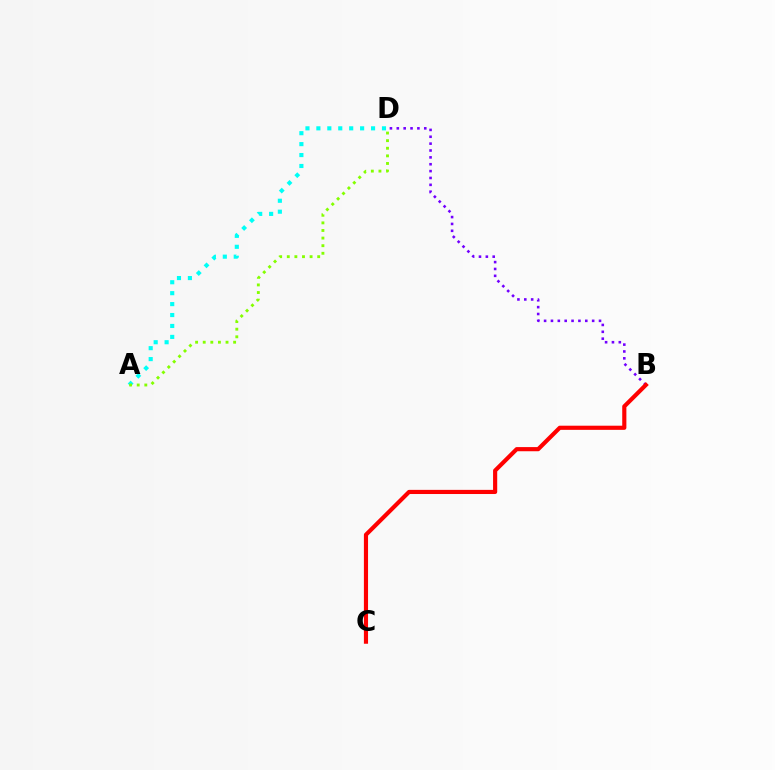{('B', 'D'): [{'color': '#7200ff', 'line_style': 'dotted', 'thickness': 1.87}], ('A', 'D'): [{'color': '#00fff6', 'line_style': 'dotted', 'thickness': 2.97}, {'color': '#84ff00', 'line_style': 'dotted', 'thickness': 2.07}], ('B', 'C'): [{'color': '#ff0000', 'line_style': 'solid', 'thickness': 2.99}]}